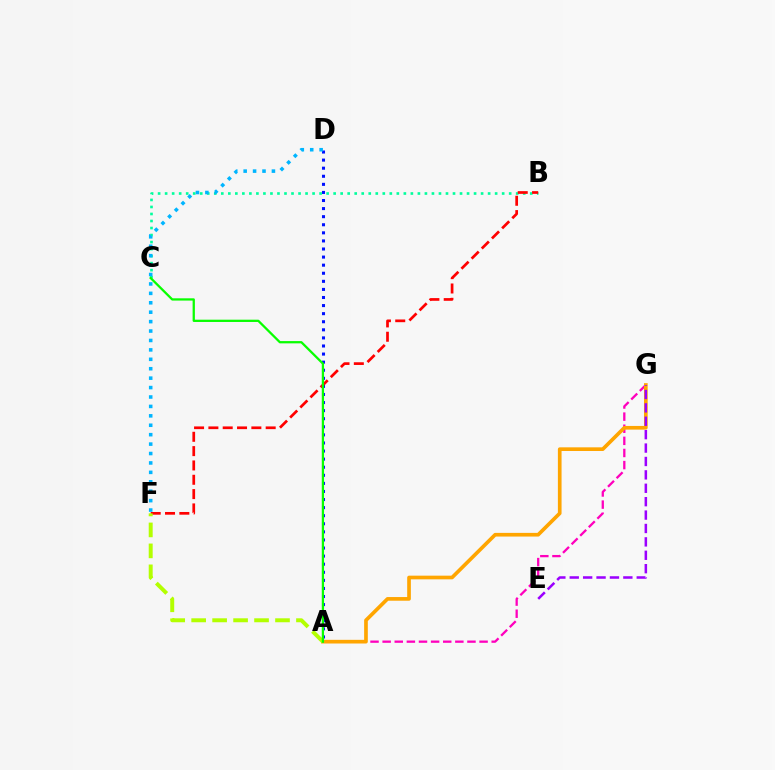{('A', 'D'): [{'color': '#0010ff', 'line_style': 'dotted', 'thickness': 2.2}], ('A', 'G'): [{'color': '#ff00bd', 'line_style': 'dashed', 'thickness': 1.65}, {'color': '#ffa500', 'line_style': 'solid', 'thickness': 2.64}], ('B', 'C'): [{'color': '#00ff9d', 'line_style': 'dotted', 'thickness': 1.91}], ('B', 'F'): [{'color': '#ff0000', 'line_style': 'dashed', 'thickness': 1.95}], ('A', 'F'): [{'color': '#b3ff00', 'line_style': 'dashed', 'thickness': 2.85}], ('D', 'F'): [{'color': '#00b5ff', 'line_style': 'dotted', 'thickness': 2.56}], ('A', 'C'): [{'color': '#08ff00', 'line_style': 'solid', 'thickness': 1.64}], ('E', 'G'): [{'color': '#9b00ff', 'line_style': 'dashed', 'thickness': 1.82}]}